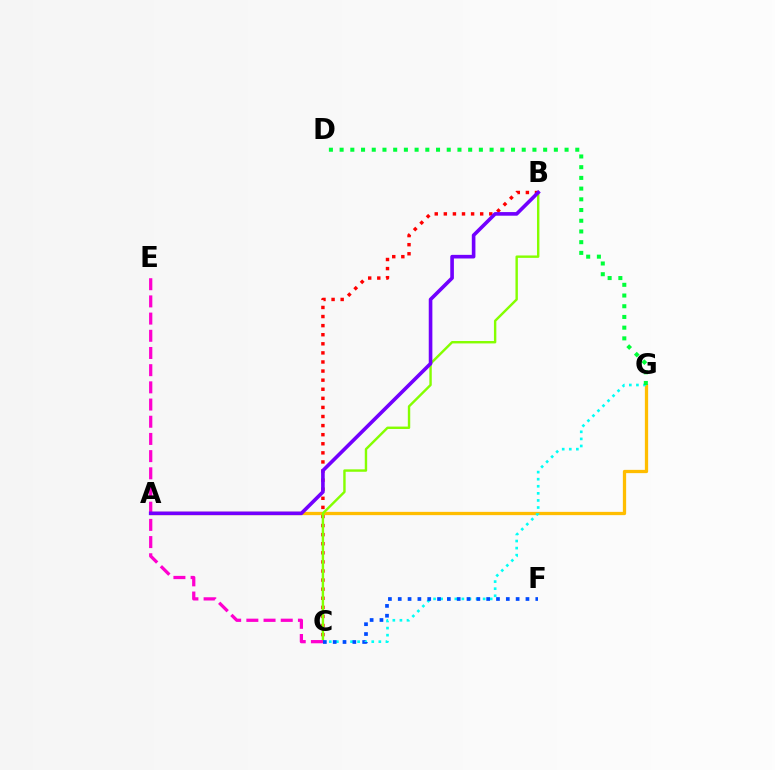{('B', 'C'): [{'color': '#ff0000', 'line_style': 'dotted', 'thickness': 2.47}, {'color': '#84ff00', 'line_style': 'solid', 'thickness': 1.73}], ('A', 'G'): [{'color': '#ffbd00', 'line_style': 'solid', 'thickness': 2.36}], ('C', 'G'): [{'color': '#00fff6', 'line_style': 'dotted', 'thickness': 1.92}], ('D', 'G'): [{'color': '#00ff39', 'line_style': 'dotted', 'thickness': 2.91}], ('C', 'E'): [{'color': '#ff00cf', 'line_style': 'dashed', 'thickness': 2.34}], ('A', 'B'): [{'color': '#7200ff', 'line_style': 'solid', 'thickness': 2.61}], ('C', 'F'): [{'color': '#004bff', 'line_style': 'dotted', 'thickness': 2.67}]}